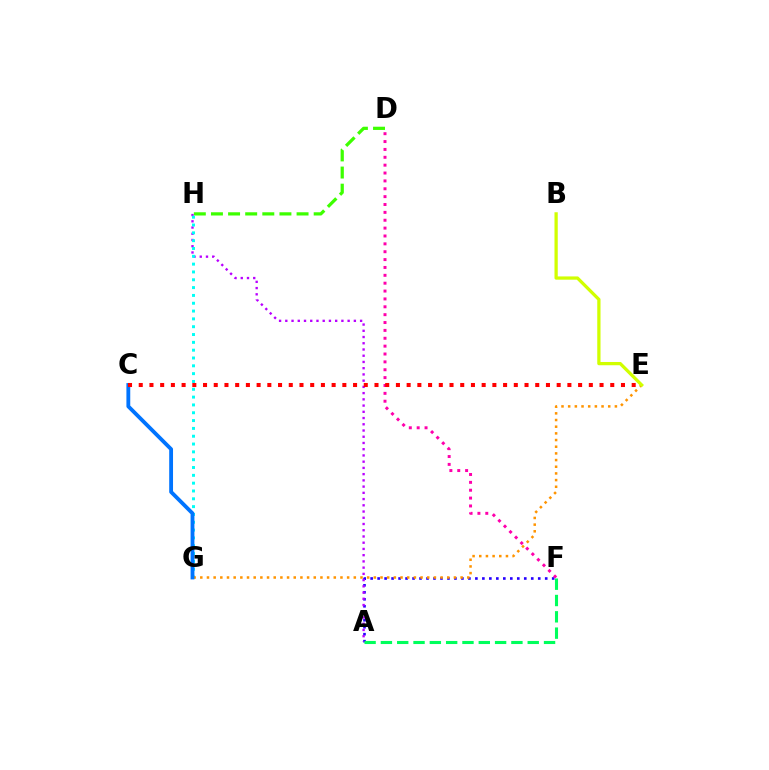{('D', 'H'): [{'color': '#3dff00', 'line_style': 'dashed', 'thickness': 2.33}], ('A', 'F'): [{'color': '#2500ff', 'line_style': 'dotted', 'thickness': 1.9}, {'color': '#00ff5c', 'line_style': 'dashed', 'thickness': 2.22}], ('A', 'H'): [{'color': '#b900ff', 'line_style': 'dotted', 'thickness': 1.69}], ('G', 'H'): [{'color': '#00fff6', 'line_style': 'dotted', 'thickness': 2.13}], ('E', 'G'): [{'color': '#ff9400', 'line_style': 'dotted', 'thickness': 1.81}], ('B', 'E'): [{'color': '#d1ff00', 'line_style': 'solid', 'thickness': 2.35}], ('D', 'F'): [{'color': '#ff00ac', 'line_style': 'dotted', 'thickness': 2.14}], ('C', 'G'): [{'color': '#0074ff', 'line_style': 'solid', 'thickness': 2.76}], ('C', 'E'): [{'color': '#ff0000', 'line_style': 'dotted', 'thickness': 2.91}]}